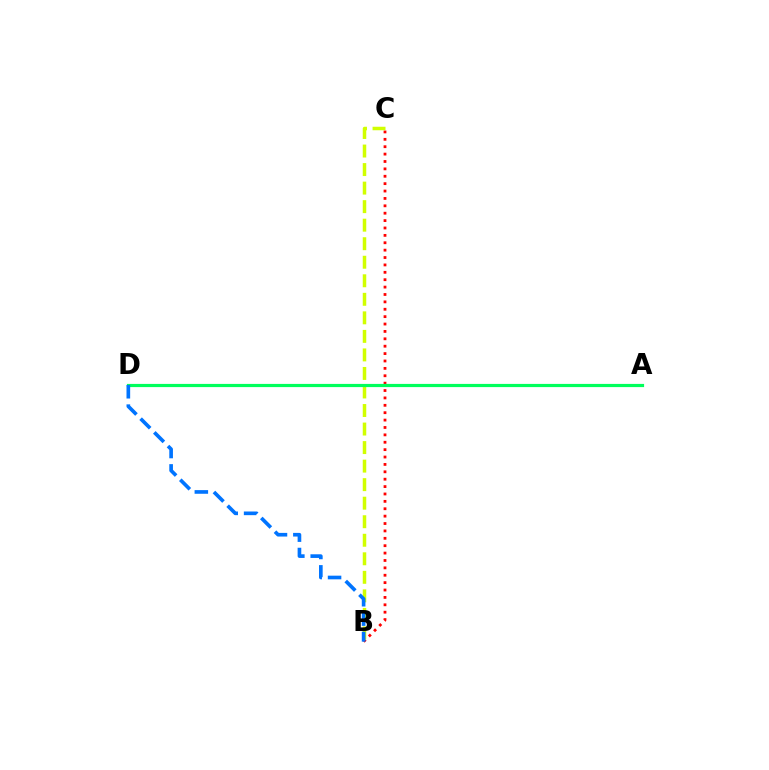{('B', 'C'): [{'color': '#ff0000', 'line_style': 'dotted', 'thickness': 2.01}, {'color': '#d1ff00', 'line_style': 'dashed', 'thickness': 2.52}], ('A', 'D'): [{'color': '#b900ff', 'line_style': 'dashed', 'thickness': 2.07}, {'color': '#00ff5c', 'line_style': 'solid', 'thickness': 2.3}], ('B', 'D'): [{'color': '#0074ff', 'line_style': 'dashed', 'thickness': 2.63}]}